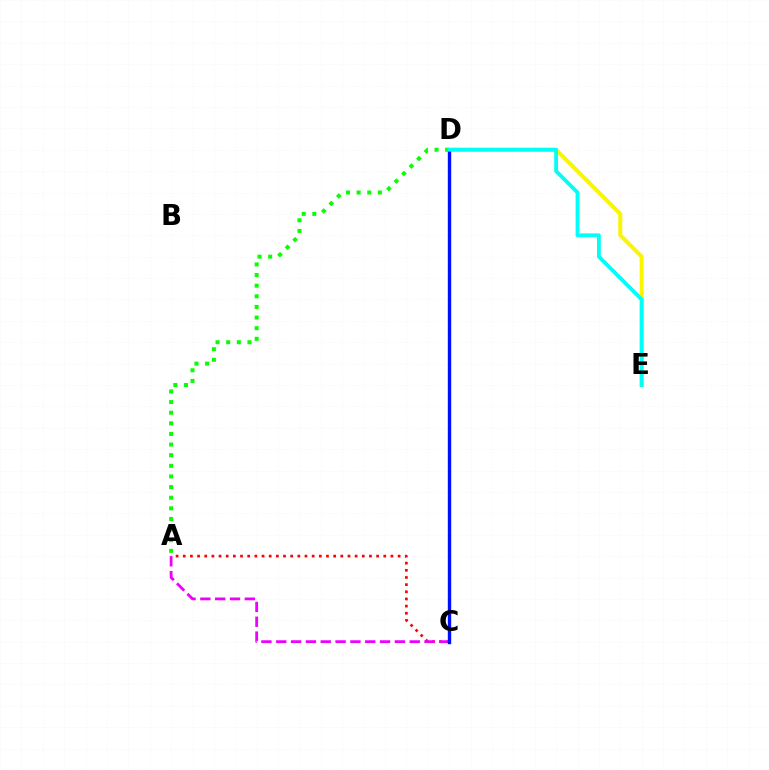{('D', 'E'): [{'color': '#fcf500', 'line_style': 'solid', 'thickness': 2.89}, {'color': '#00fff6', 'line_style': 'solid', 'thickness': 2.76}], ('A', 'C'): [{'color': '#ff0000', 'line_style': 'dotted', 'thickness': 1.95}, {'color': '#ee00ff', 'line_style': 'dashed', 'thickness': 2.01}], ('A', 'D'): [{'color': '#08ff00', 'line_style': 'dotted', 'thickness': 2.89}], ('C', 'D'): [{'color': '#0010ff', 'line_style': 'solid', 'thickness': 2.43}]}